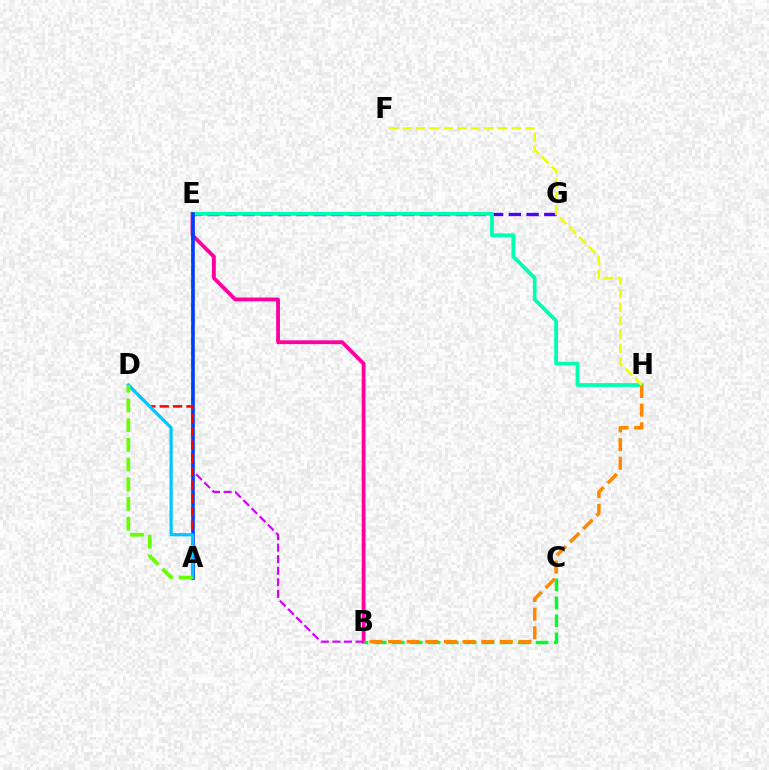{('E', 'G'): [{'color': '#4f00ff', 'line_style': 'dashed', 'thickness': 2.41}], ('B', 'E'): [{'color': '#ff00a0', 'line_style': 'solid', 'thickness': 2.75}, {'color': '#d600ff', 'line_style': 'dashed', 'thickness': 1.57}], ('B', 'C'): [{'color': '#00ff27', 'line_style': 'dashed', 'thickness': 2.45}], ('E', 'H'): [{'color': '#00ffaf', 'line_style': 'solid', 'thickness': 2.71}], ('A', 'E'): [{'color': '#003fff', 'line_style': 'solid', 'thickness': 2.62}], ('B', 'H'): [{'color': '#ff8800', 'line_style': 'dashed', 'thickness': 2.53}], ('A', 'D'): [{'color': '#ff0000', 'line_style': 'dashed', 'thickness': 1.82}, {'color': '#00c7ff', 'line_style': 'solid', 'thickness': 2.31}, {'color': '#66ff00', 'line_style': 'dashed', 'thickness': 2.68}], ('F', 'H'): [{'color': '#eeff00', 'line_style': 'dashed', 'thickness': 1.85}]}